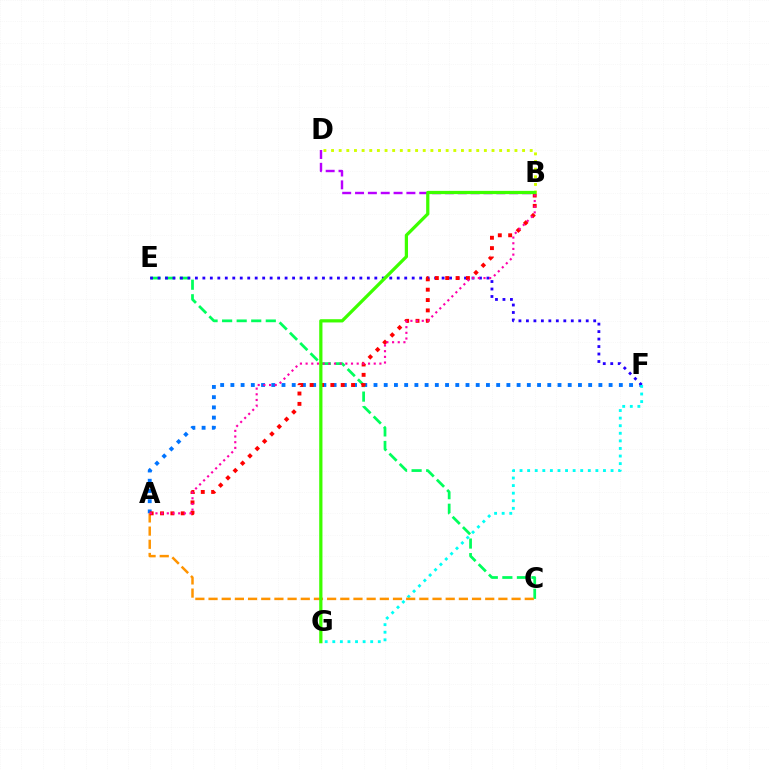{('A', 'F'): [{'color': '#0074ff', 'line_style': 'dotted', 'thickness': 2.78}], ('C', 'E'): [{'color': '#00ff5c', 'line_style': 'dashed', 'thickness': 1.98}], ('E', 'F'): [{'color': '#2500ff', 'line_style': 'dotted', 'thickness': 2.03}], ('F', 'G'): [{'color': '#00fff6', 'line_style': 'dotted', 'thickness': 2.06}], ('A', 'C'): [{'color': '#ff9400', 'line_style': 'dashed', 'thickness': 1.79}], ('B', 'D'): [{'color': '#d1ff00', 'line_style': 'dotted', 'thickness': 2.08}, {'color': '#b900ff', 'line_style': 'dashed', 'thickness': 1.74}], ('A', 'B'): [{'color': '#ff0000', 'line_style': 'dotted', 'thickness': 2.81}, {'color': '#ff00ac', 'line_style': 'dotted', 'thickness': 1.54}], ('B', 'G'): [{'color': '#3dff00', 'line_style': 'solid', 'thickness': 2.33}]}